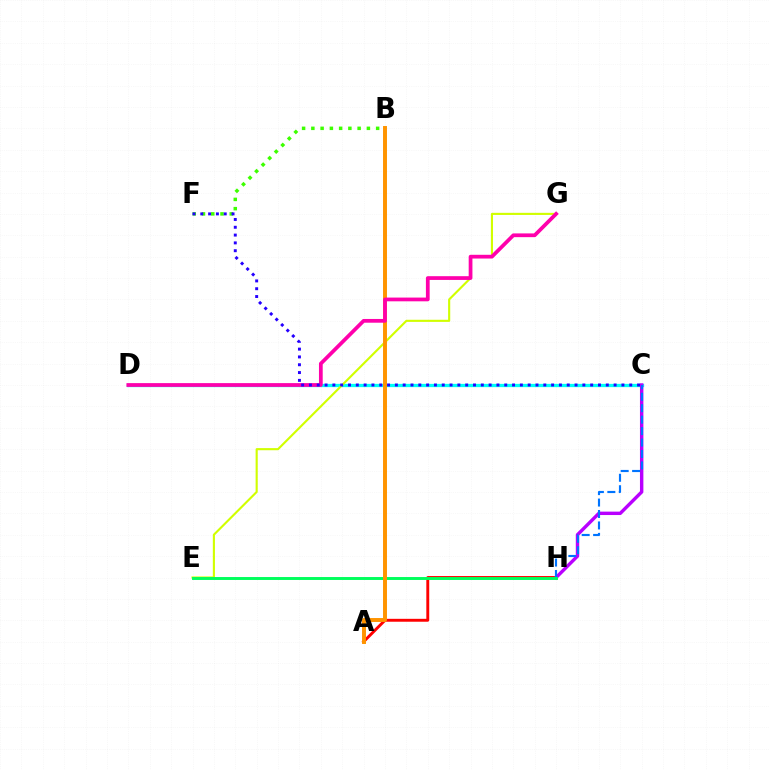{('C', 'D'): [{'color': '#00fff6', 'line_style': 'solid', 'thickness': 2.36}], ('E', 'G'): [{'color': '#d1ff00', 'line_style': 'solid', 'thickness': 1.53}], ('A', 'H'): [{'color': '#ff0000', 'line_style': 'solid', 'thickness': 2.09}], ('C', 'H'): [{'color': '#b900ff', 'line_style': 'solid', 'thickness': 2.45}, {'color': '#0074ff', 'line_style': 'dashed', 'thickness': 1.55}], ('E', 'H'): [{'color': '#00ff5c', 'line_style': 'solid', 'thickness': 2.11}], ('B', 'F'): [{'color': '#3dff00', 'line_style': 'dotted', 'thickness': 2.51}], ('A', 'B'): [{'color': '#ff9400', 'line_style': 'solid', 'thickness': 2.84}], ('D', 'G'): [{'color': '#ff00ac', 'line_style': 'solid', 'thickness': 2.7}], ('C', 'F'): [{'color': '#2500ff', 'line_style': 'dotted', 'thickness': 2.12}]}